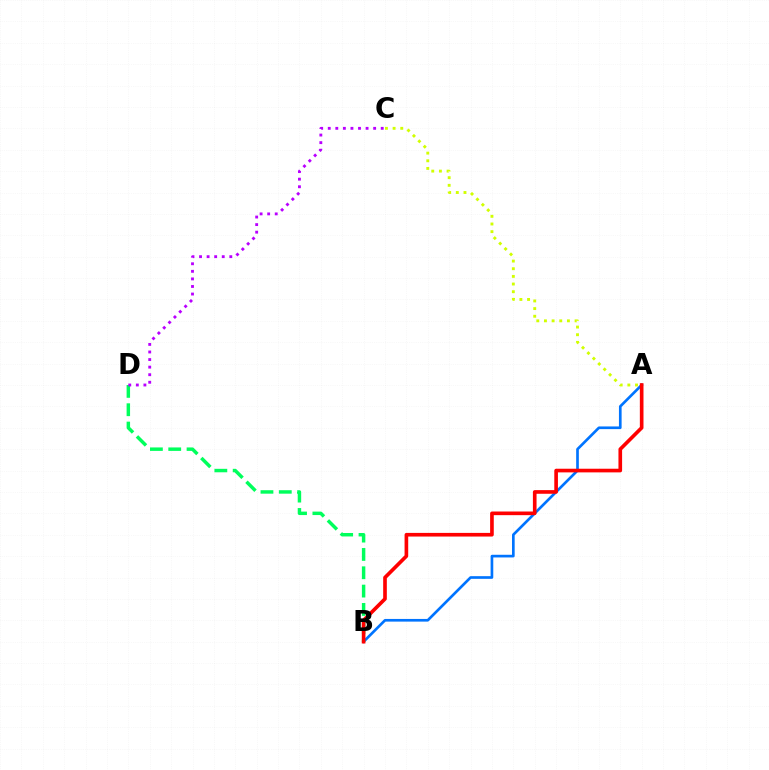{('A', 'B'): [{'color': '#0074ff', 'line_style': 'solid', 'thickness': 1.92}, {'color': '#ff0000', 'line_style': 'solid', 'thickness': 2.63}], ('B', 'D'): [{'color': '#00ff5c', 'line_style': 'dashed', 'thickness': 2.49}], ('C', 'D'): [{'color': '#b900ff', 'line_style': 'dotted', 'thickness': 2.06}], ('A', 'C'): [{'color': '#d1ff00', 'line_style': 'dotted', 'thickness': 2.08}]}